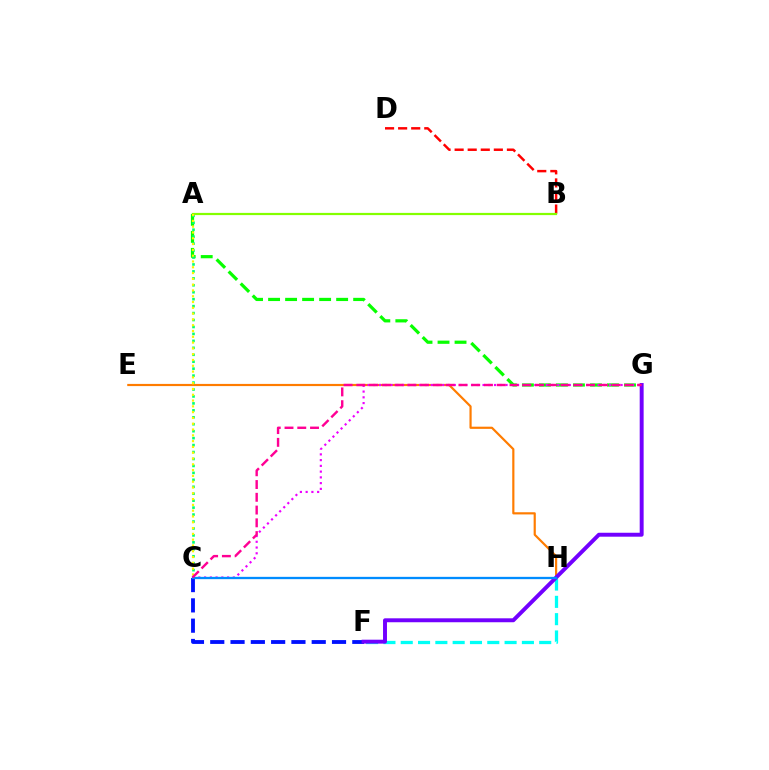{('F', 'H'): [{'color': '#00fff6', 'line_style': 'dashed', 'thickness': 2.35}], ('B', 'D'): [{'color': '#ff0000', 'line_style': 'dashed', 'thickness': 1.78}], ('A', 'G'): [{'color': '#08ff00', 'line_style': 'dashed', 'thickness': 2.31}], ('E', 'H'): [{'color': '#ff7c00', 'line_style': 'solid', 'thickness': 1.57}], ('C', 'F'): [{'color': '#0010ff', 'line_style': 'dashed', 'thickness': 2.76}], ('A', 'C'): [{'color': '#00ff74', 'line_style': 'dotted', 'thickness': 1.89}, {'color': '#fcf500', 'line_style': 'dotted', 'thickness': 1.57}], ('C', 'G'): [{'color': '#ee00ff', 'line_style': 'dotted', 'thickness': 1.56}, {'color': '#ff0094', 'line_style': 'dashed', 'thickness': 1.73}], ('F', 'G'): [{'color': '#7200ff', 'line_style': 'solid', 'thickness': 2.83}], ('A', 'B'): [{'color': '#84ff00', 'line_style': 'solid', 'thickness': 1.59}], ('C', 'H'): [{'color': '#008cff', 'line_style': 'solid', 'thickness': 1.66}]}